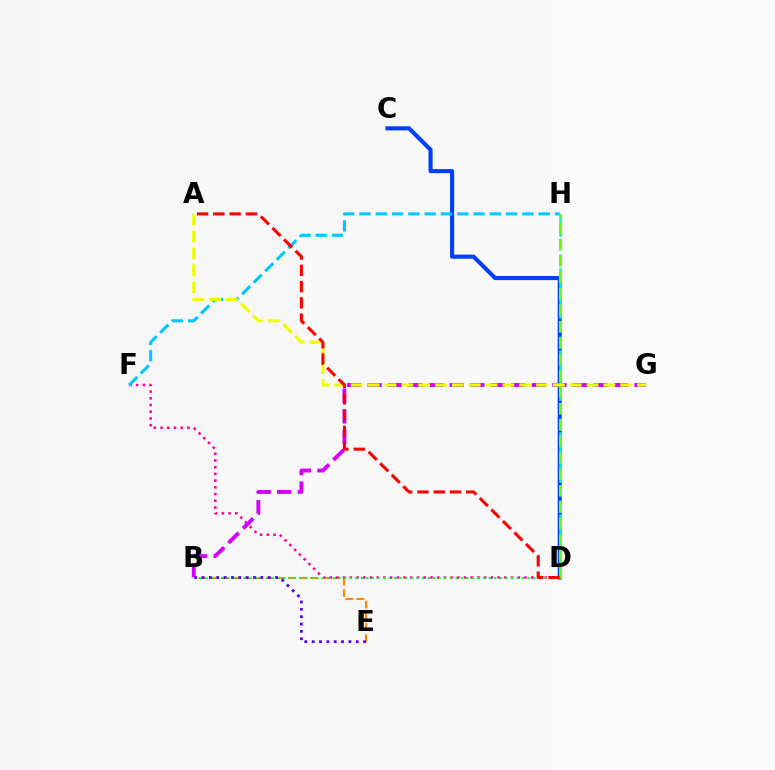{('C', 'D'): [{'color': '#003fff', 'line_style': 'solid', 'thickness': 2.96}], ('B', 'E'): [{'color': '#ff8800', 'line_style': 'dashed', 'thickness': 1.52}, {'color': '#4f00ff', 'line_style': 'dotted', 'thickness': 2.0}], ('D', 'F'): [{'color': '#ff00a0', 'line_style': 'dotted', 'thickness': 1.82}], ('B', 'D'): [{'color': '#00ff27', 'line_style': 'dotted', 'thickness': 1.51}], ('B', 'G'): [{'color': '#d600ff', 'line_style': 'dashed', 'thickness': 2.79}], ('D', 'H'): [{'color': '#00ffaf', 'line_style': 'dashed', 'thickness': 1.86}, {'color': '#66ff00', 'line_style': 'dashed', 'thickness': 2.23}], ('F', 'H'): [{'color': '#00c7ff', 'line_style': 'dashed', 'thickness': 2.21}], ('A', 'G'): [{'color': '#eeff00', 'line_style': 'dashed', 'thickness': 2.29}], ('A', 'D'): [{'color': '#ff0000', 'line_style': 'dashed', 'thickness': 2.21}]}